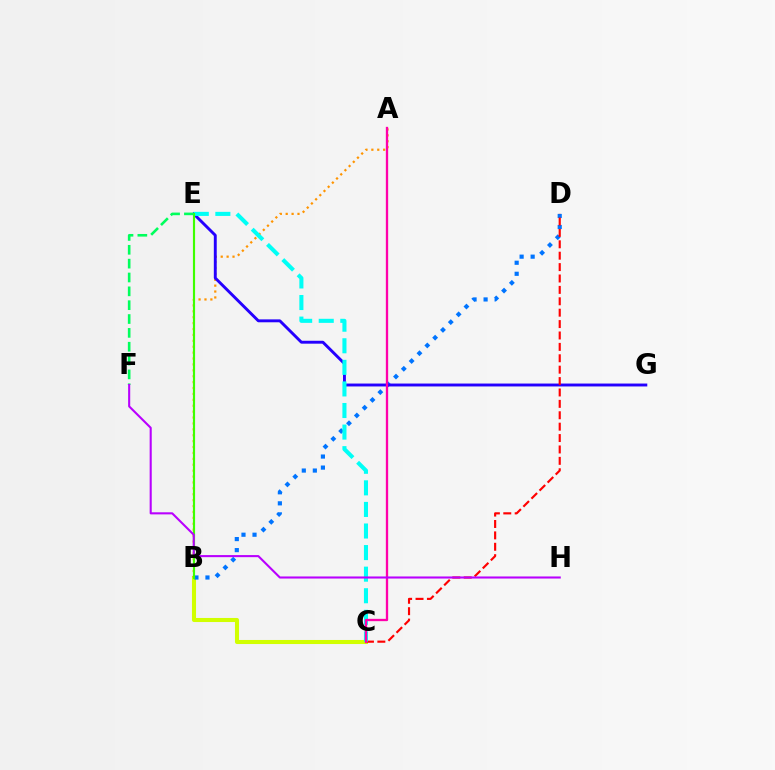{('B', 'C'): [{'color': '#d1ff00', 'line_style': 'solid', 'thickness': 2.93}], ('B', 'D'): [{'color': '#0074ff', 'line_style': 'dotted', 'thickness': 3.0}], ('A', 'B'): [{'color': '#ff9400', 'line_style': 'dotted', 'thickness': 1.6}], ('E', 'G'): [{'color': '#2500ff', 'line_style': 'solid', 'thickness': 2.09}], ('C', 'D'): [{'color': '#ff0000', 'line_style': 'dashed', 'thickness': 1.55}], ('C', 'E'): [{'color': '#00fff6', 'line_style': 'dashed', 'thickness': 2.93}], ('B', 'E'): [{'color': '#3dff00', 'line_style': 'solid', 'thickness': 1.55}], ('A', 'C'): [{'color': '#ff00ac', 'line_style': 'solid', 'thickness': 1.66}], ('E', 'F'): [{'color': '#00ff5c', 'line_style': 'dashed', 'thickness': 1.88}], ('F', 'H'): [{'color': '#b900ff', 'line_style': 'solid', 'thickness': 1.5}]}